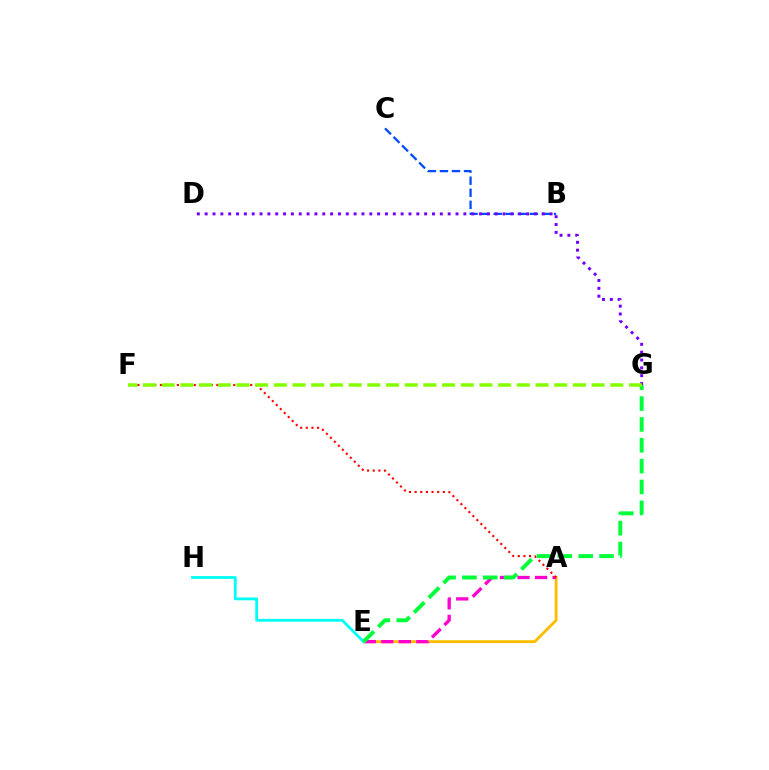{('B', 'C'): [{'color': '#004bff', 'line_style': 'dashed', 'thickness': 1.64}], ('A', 'E'): [{'color': '#ffbd00', 'line_style': 'solid', 'thickness': 2.07}, {'color': '#ff00cf', 'line_style': 'dashed', 'thickness': 2.38}], ('E', 'H'): [{'color': '#00fff6', 'line_style': 'solid', 'thickness': 2.02}], ('A', 'F'): [{'color': '#ff0000', 'line_style': 'dotted', 'thickness': 1.53}], ('D', 'G'): [{'color': '#7200ff', 'line_style': 'dotted', 'thickness': 2.13}], ('E', 'G'): [{'color': '#00ff39', 'line_style': 'dashed', 'thickness': 2.83}], ('F', 'G'): [{'color': '#84ff00', 'line_style': 'dashed', 'thickness': 2.54}]}